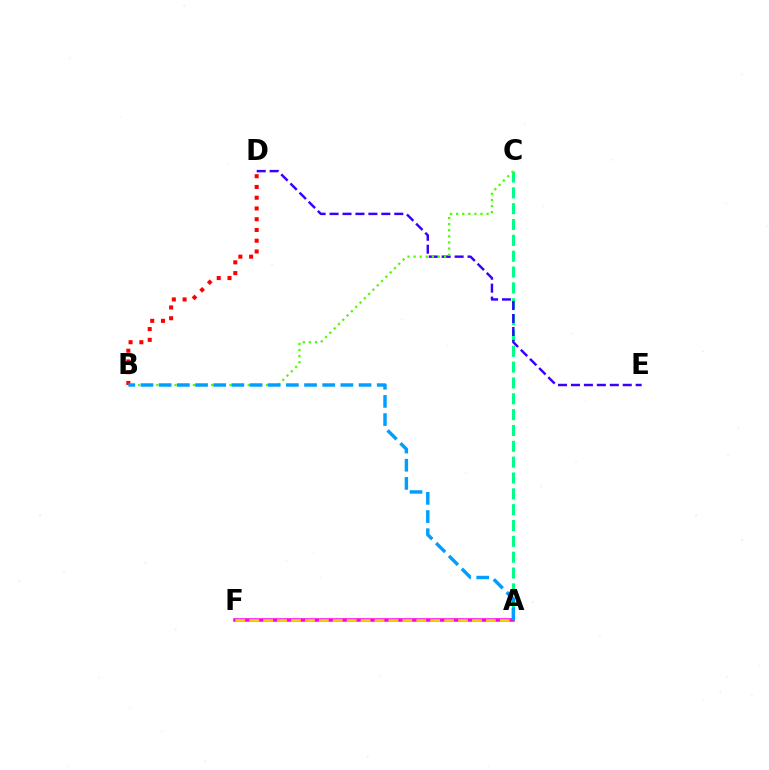{('A', 'C'): [{'color': '#00ff86', 'line_style': 'dashed', 'thickness': 2.15}], ('D', 'E'): [{'color': '#3700ff', 'line_style': 'dashed', 'thickness': 1.76}], ('A', 'F'): [{'color': '#ff00ed', 'line_style': 'solid', 'thickness': 2.54}, {'color': '#ffd500', 'line_style': 'dashed', 'thickness': 1.89}], ('B', 'C'): [{'color': '#4fff00', 'line_style': 'dotted', 'thickness': 1.66}], ('B', 'D'): [{'color': '#ff0000', 'line_style': 'dotted', 'thickness': 2.92}], ('A', 'B'): [{'color': '#009eff', 'line_style': 'dashed', 'thickness': 2.47}]}